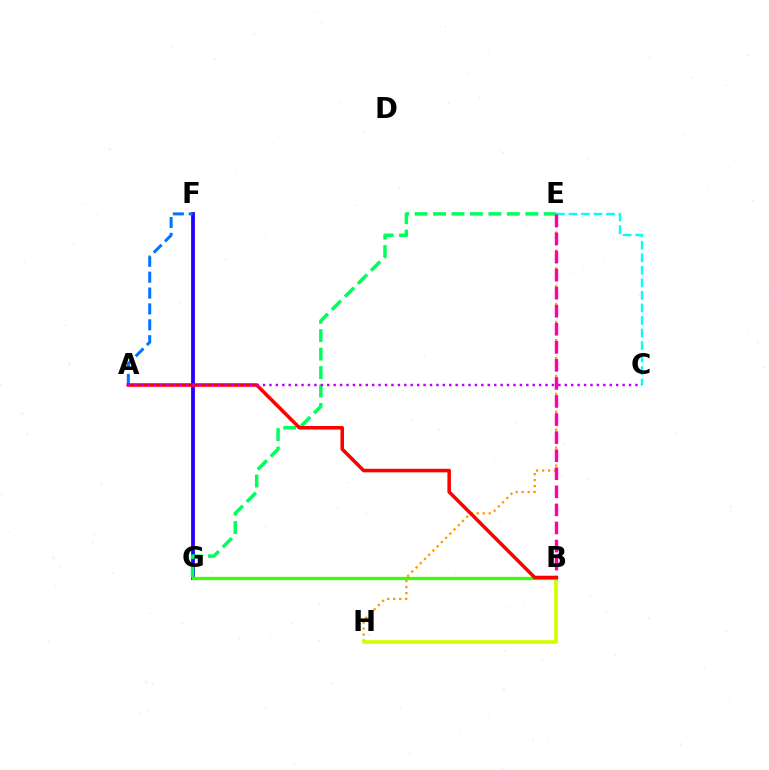{('E', 'H'): [{'color': '#ff9400', 'line_style': 'dotted', 'thickness': 1.62}], ('B', 'H'): [{'color': '#d1ff00', 'line_style': 'solid', 'thickness': 2.61}], ('C', 'E'): [{'color': '#00fff6', 'line_style': 'dashed', 'thickness': 1.7}], ('F', 'G'): [{'color': '#2500ff', 'line_style': 'solid', 'thickness': 2.72}], ('B', 'G'): [{'color': '#3dff00', 'line_style': 'solid', 'thickness': 2.36}], ('A', 'F'): [{'color': '#0074ff', 'line_style': 'dashed', 'thickness': 2.16}], ('E', 'G'): [{'color': '#00ff5c', 'line_style': 'dashed', 'thickness': 2.51}], ('B', 'E'): [{'color': '#ff00ac', 'line_style': 'dashed', 'thickness': 2.45}], ('A', 'B'): [{'color': '#ff0000', 'line_style': 'solid', 'thickness': 2.55}], ('A', 'C'): [{'color': '#b900ff', 'line_style': 'dotted', 'thickness': 1.74}]}